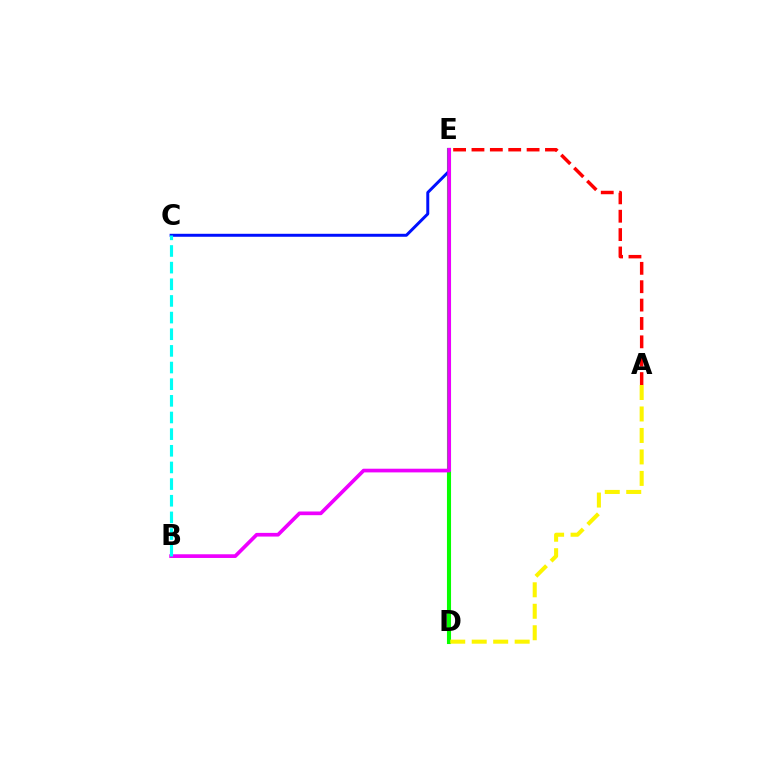{('D', 'E'): [{'color': '#08ff00', 'line_style': 'solid', 'thickness': 2.94}], ('C', 'E'): [{'color': '#0010ff', 'line_style': 'solid', 'thickness': 2.14}], ('A', 'D'): [{'color': '#fcf500', 'line_style': 'dashed', 'thickness': 2.92}], ('A', 'E'): [{'color': '#ff0000', 'line_style': 'dashed', 'thickness': 2.5}], ('B', 'E'): [{'color': '#ee00ff', 'line_style': 'solid', 'thickness': 2.66}], ('B', 'C'): [{'color': '#00fff6', 'line_style': 'dashed', 'thickness': 2.26}]}